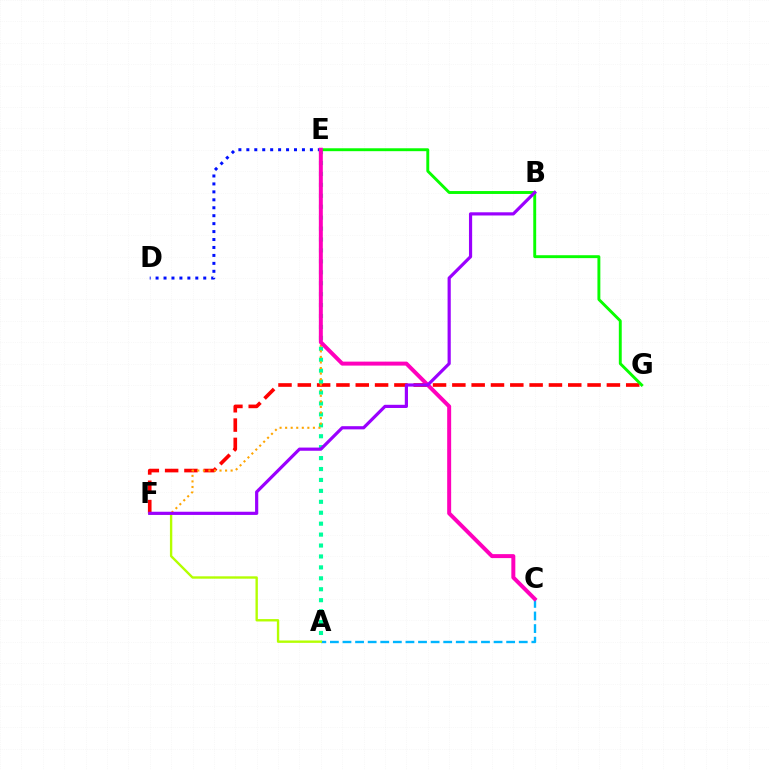{('F', 'G'): [{'color': '#ff0000', 'line_style': 'dashed', 'thickness': 2.62}], ('D', 'E'): [{'color': '#0010ff', 'line_style': 'dotted', 'thickness': 2.16}], ('A', 'C'): [{'color': '#00b5ff', 'line_style': 'dashed', 'thickness': 1.71}], ('A', 'E'): [{'color': '#00ff9d', 'line_style': 'dotted', 'thickness': 2.97}], ('A', 'F'): [{'color': '#b3ff00', 'line_style': 'solid', 'thickness': 1.71}], ('E', 'F'): [{'color': '#ffa500', 'line_style': 'dotted', 'thickness': 1.51}], ('E', 'G'): [{'color': '#08ff00', 'line_style': 'solid', 'thickness': 2.09}], ('C', 'E'): [{'color': '#ff00bd', 'line_style': 'solid', 'thickness': 2.86}], ('B', 'F'): [{'color': '#9b00ff', 'line_style': 'solid', 'thickness': 2.29}]}